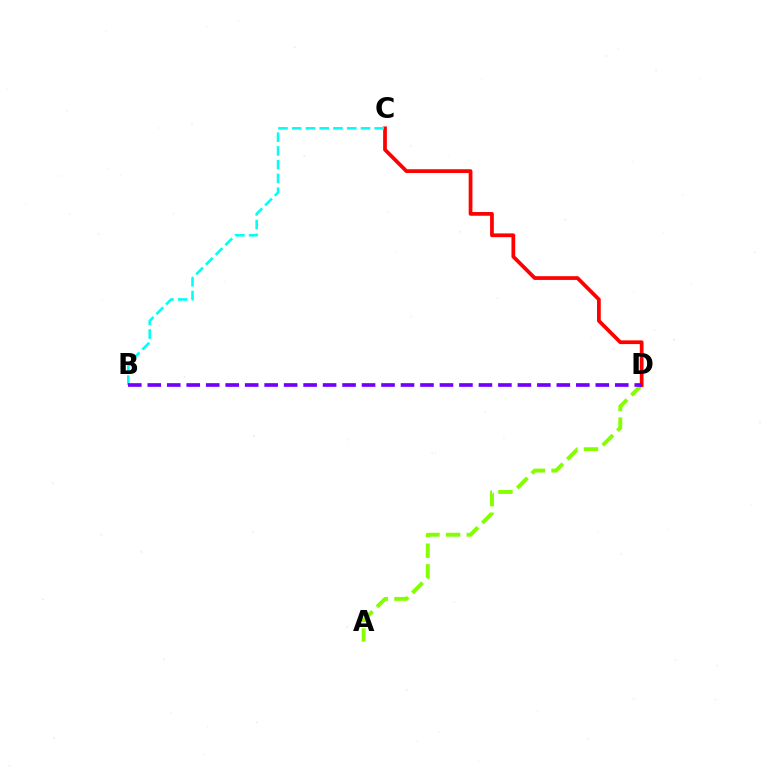{('A', 'D'): [{'color': '#84ff00', 'line_style': 'dashed', 'thickness': 2.81}], ('C', 'D'): [{'color': '#ff0000', 'line_style': 'solid', 'thickness': 2.69}], ('B', 'C'): [{'color': '#00fff6', 'line_style': 'dashed', 'thickness': 1.87}], ('B', 'D'): [{'color': '#7200ff', 'line_style': 'dashed', 'thickness': 2.65}]}